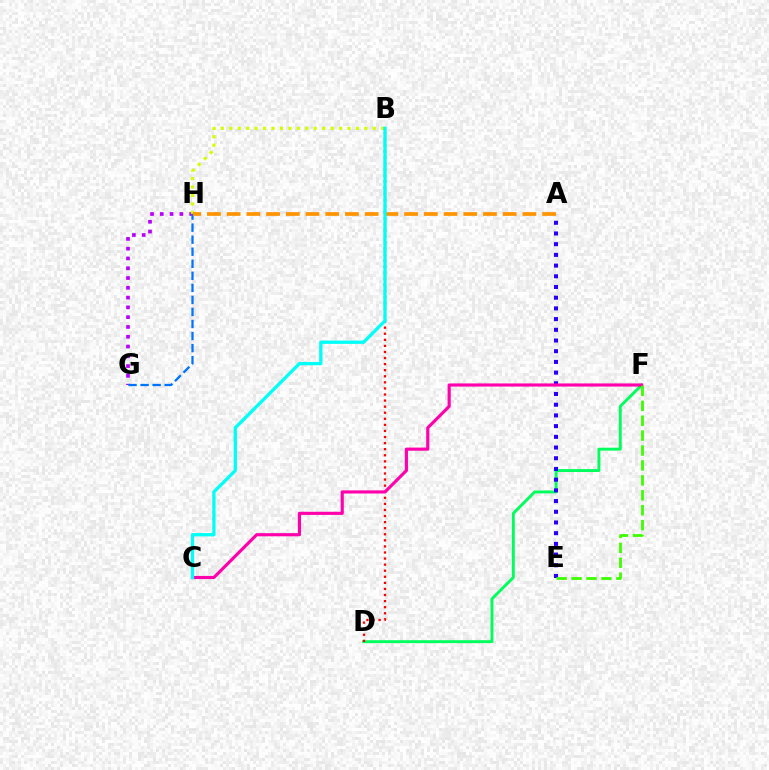{('D', 'F'): [{'color': '#00ff5c', 'line_style': 'solid', 'thickness': 2.1}], ('G', 'H'): [{'color': '#b900ff', 'line_style': 'dotted', 'thickness': 2.66}, {'color': '#0074ff', 'line_style': 'dashed', 'thickness': 1.64}], ('B', 'H'): [{'color': '#d1ff00', 'line_style': 'dotted', 'thickness': 2.29}], ('A', 'E'): [{'color': '#2500ff', 'line_style': 'dotted', 'thickness': 2.91}], ('B', 'D'): [{'color': '#ff0000', 'line_style': 'dotted', 'thickness': 1.65}], ('C', 'F'): [{'color': '#ff00ac', 'line_style': 'solid', 'thickness': 2.26}], ('A', 'H'): [{'color': '#ff9400', 'line_style': 'dashed', 'thickness': 2.68}], ('E', 'F'): [{'color': '#3dff00', 'line_style': 'dashed', 'thickness': 2.03}], ('B', 'C'): [{'color': '#00fff6', 'line_style': 'solid', 'thickness': 2.38}]}